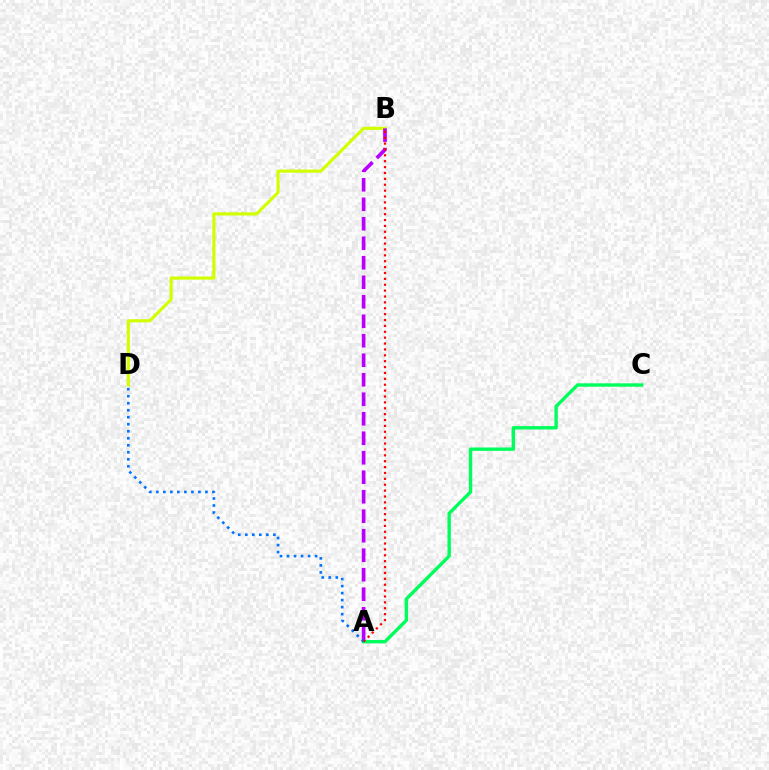{('A', 'C'): [{'color': '#00ff5c', 'line_style': 'solid', 'thickness': 2.43}], ('B', 'D'): [{'color': '#d1ff00', 'line_style': 'solid', 'thickness': 2.26}], ('A', 'B'): [{'color': '#b900ff', 'line_style': 'dashed', 'thickness': 2.65}, {'color': '#ff0000', 'line_style': 'dotted', 'thickness': 1.6}], ('A', 'D'): [{'color': '#0074ff', 'line_style': 'dotted', 'thickness': 1.91}]}